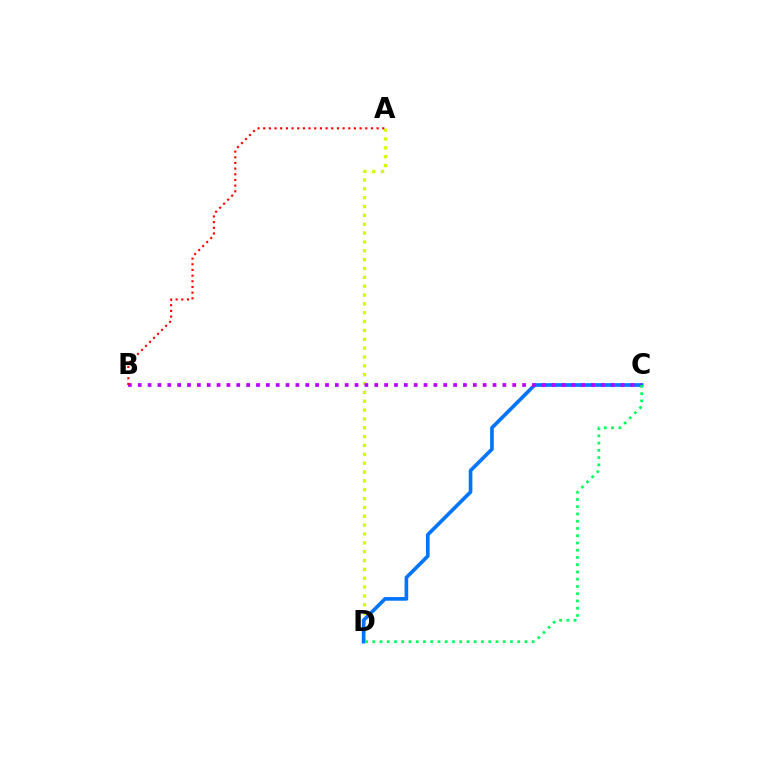{('A', 'D'): [{'color': '#d1ff00', 'line_style': 'dotted', 'thickness': 2.4}], ('C', 'D'): [{'color': '#0074ff', 'line_style': 'solid', 'thickness': 2.62}, {'color': '#00ff5c', 'line_style': 'dotted', 'thickness': 1.97}], ('B', 'C'): [{'color': '#b900ff', 'line_style': 'dotted', 'thickness': 2.68}], ('A', 'B'): [{'color': '#ff0000', 'line_style': 'dotted', 'thickness': 1.54}]}